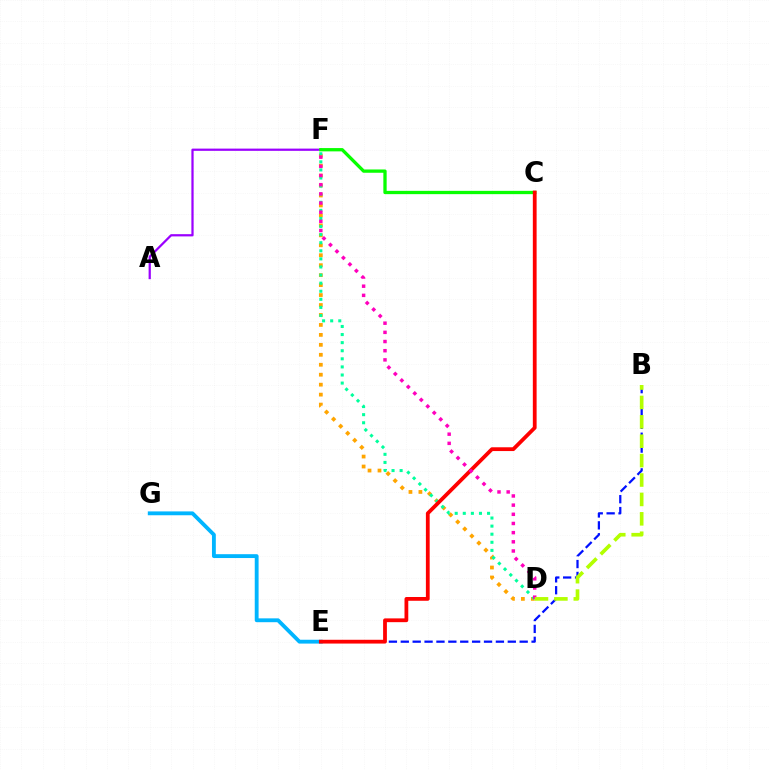{('B', 'E'): [{'color': '#0010ff', 'line_style': 'dashed', 'thickness': 1.62}], ('D', 'F'): [{'color': '#ffa500', 'line_style': 'dotted', 'thickness': 2.71}, {'color': '#00ff9d', 'line_style': 'dotted', 'thickness': 2.2}, {'color': '#ff00bd', 'line_style': 'dotted', 'thickness': 2.49}], ('E', 'G'): [{'color': '#00b5ff', 'line_style': 'solid', 'thickness': 2.77}], ('A', 'F'): [{'color': '#9b00ff', 'line_style': 'solid', 'thickness': 1.61}], ('C', 'F'): [{'color': '#08ff00', 'line_style': 'solid', 'thickness': 2.37}], ('C', 'E'): [{'color': '#ff0000', 'line_style': 'solid', 'thickness': 2.72}], ('B', 'D'): [{'color': '#b3ff00', 'line_style': 'dashed', 'thickness': 2.64}]}